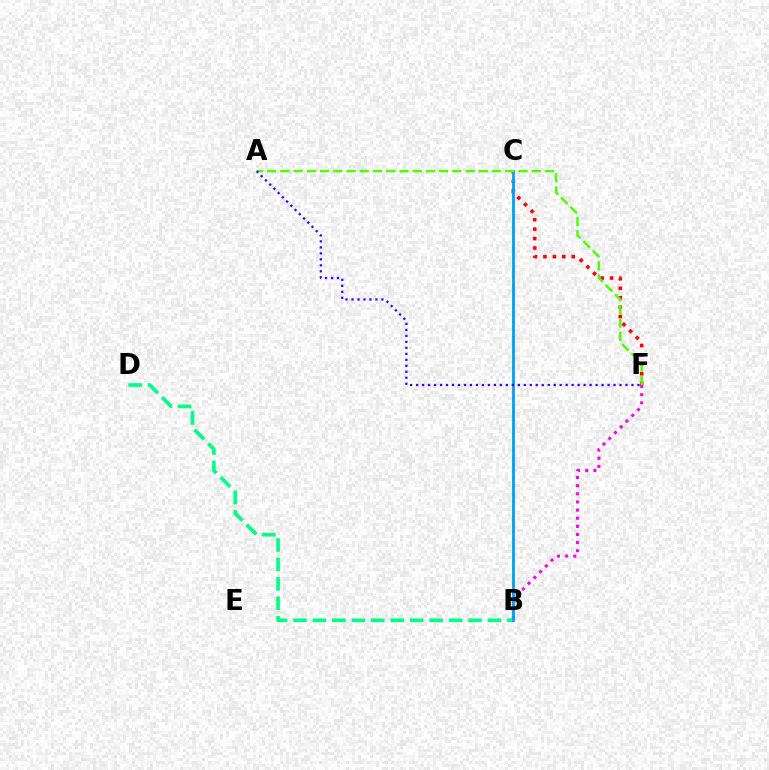{('C', 'F'): [{'color': '#ff0000', 'line_style': 'dotted', 'thickness': 2.56}], ('B', 'F'): [{'color': '#ff00ed', 'line_style': 'dotted', 'thickness': 2.21}], ('B', 'D'): [{'color': '#00ff86', 'line_style': 'dashed', 'thickness': 2.64}], ('B', 'C'): [{'color': '#ffd500', 'line_style': 'dotted', 'thickness': 2.03}, {'color': '#009eff', 'line_style': 'solid', 'thickness': 2.0}], ('A', 'F'): [{'color': '#4fff00', 'line_style': 'dashed', 'thickness': 1.8}, {'color': '#3700ff', 'line_style': 'dotted', 'thickness': 1.63}]}